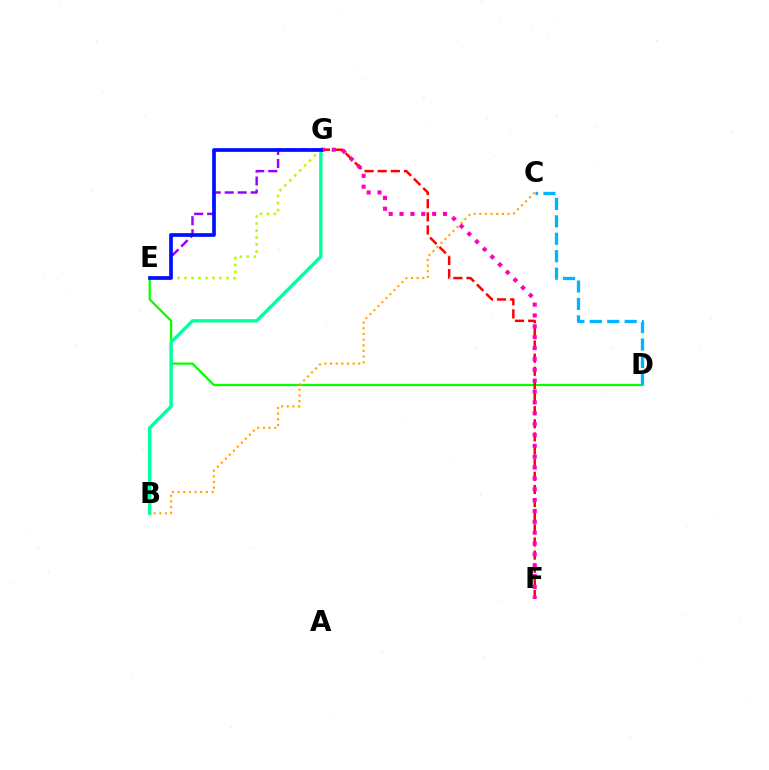{('E', 'G'): [{'color': '#9b00ff', 'line_style': 'dashed', 'thickness': 1.76}, {'color': '#b3ff00', 'line_style': 'dotted', 'thickness': 1.9}, {'color': '#0010ff', 'line_style': 'solid', 'thickness': 2.67}], ('D', 'E'): [{'color': '#08ff00', 'line_style': 'solid', 'thickness': 1.62}], ('F', 'G'): [{'color': '#ff0000', 'line_style': 'dashed', 'thickness': 1.78}, {'color': '#ff00bd', 'line_style': 'dotted', 'thickness': 2.95}], ('C', 'D'): [{'color': '#00b5ff', 'line_style': 'dashed', 'thickness': 2.37}], ('B', 'G'): [{'color': '#00ff9d', 'line_style': 'solid', 'thickness': 2.41}], ('B', 'C'): [{'color': '#ffa500', 'line_style': 'dotted', 'thickness': 1.54}]}